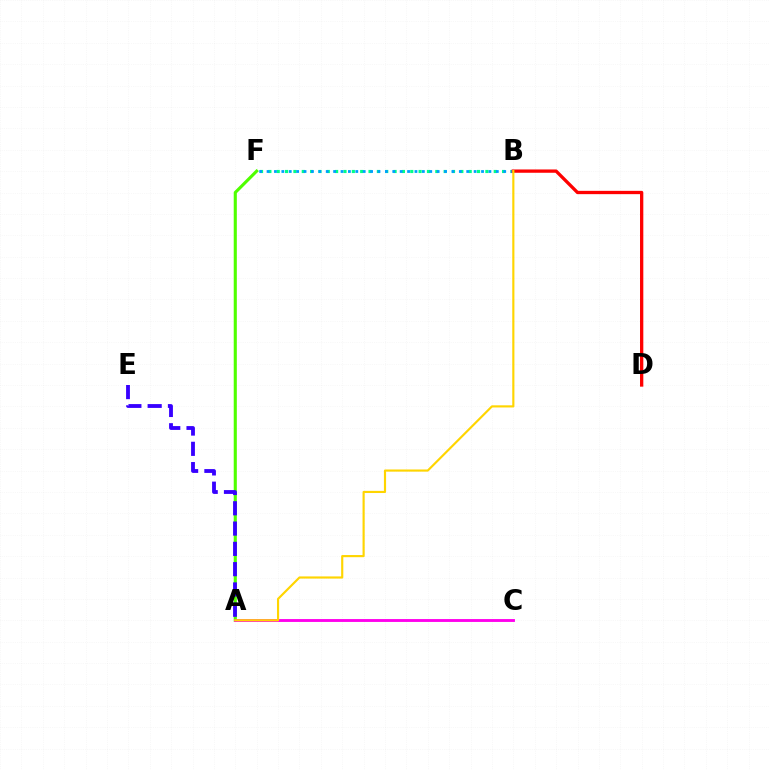{('A', 'F'): [{'color': '#4fff00', 'line_style': 'solid', 'thickness': 2.24}], ('B', 'F'): [{'color': '#00ff86', 'line_style': 'dotted', 'thickness': 2.27}, {'color': '#009eff', 'line_style': 'dotted', 'thickness': 2.01}], ('A', 'C'): [{'color': '#ff00ed', 'line_style': 'solid', 'thickness': 2.07}], ('B', 'D'): [{'color': '#ff0000', 'line_style': 'solid', 'thickness': 2.38}], ('A', 'E'): [{'color': '#3700ff', 'line_style': 'dashed', 'thickness': 2.76}], ('A', 'B'): [{'color': '#ffd500', 'line_style': 'solid', 'thickness': 1.55}]}